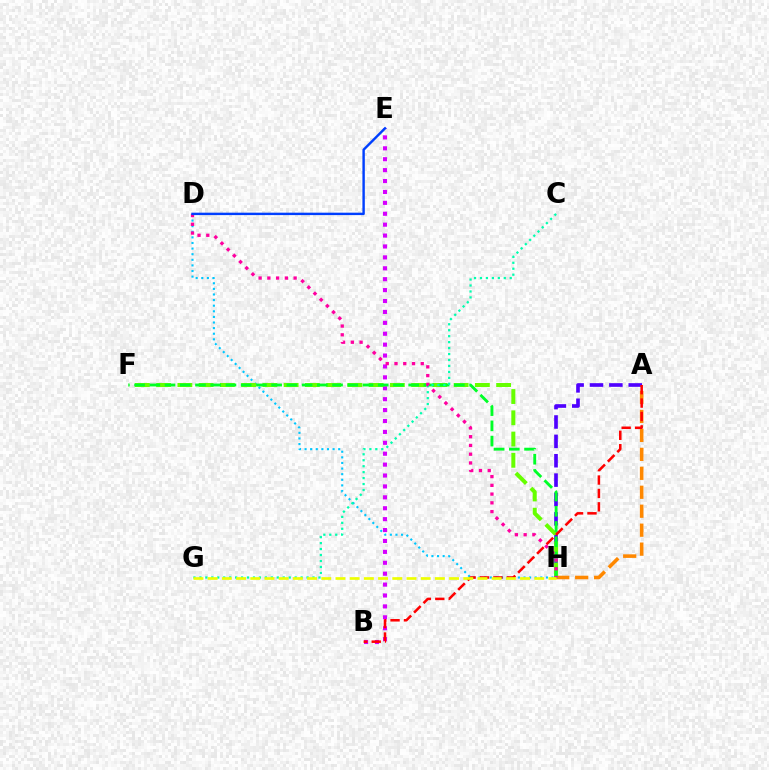{('B', 'E'): [{'color': '#d600ff', 'line_style': 'dotted', 'thickness': 2.96}], ('D', 'H'): [{'color': '#00c7ff', 'line_style': 'dotted', 'thickness': 1.52}, {'color': '#ff00a0', 'line_style': 'dotted', 'thickness': 2.38}], ('A', 'H'): [{'color': '#4f00ff', 'line_style': 'dashed', 'thickness': 2.63}, {'color': '#ff8800', 'line_style': 'dashed', 'thickness': 2.58}], ('F', 'H'): [{'color': '#66ff00', 'line_style': 'dashed', 'thickness': 2.89}, {'color': '#00ff27', 'line_style': 'dashed', 'thickness': 2.07}], ('C', 'G'): [{'color': '#00ffaf', 'line_style': 'dotted', 'thickness': 1.62}], ('A', 'B'): [{'color': '#ff0000', 'line_style': 'dashed', 'thickness': 1.82}], ('G', 'H'): [{'color': '#eeff00', 'line_style': 'dashed', 'thickness': 1.93}], ('D', 'E'): [{'color': '#003fff', 'line_style': 'solid', 'thickness': 1.74}]}